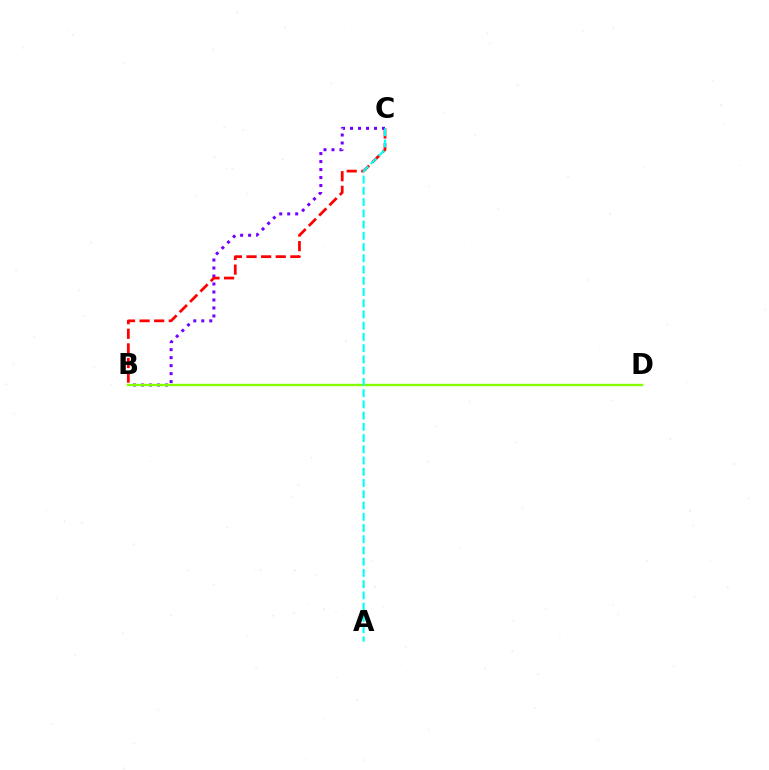{('B', 'C'): [{'color': '#7200ff', 'line_style': 'dotted', 'thickness': 2.17}, {'color': '#ff0000', 'line_style': 'dashed', 'thickness': 1.98}], ('B', 'D'): [{'color': '#84ff00', 'line_style': 'solid', 'thickness': 1.72}], ('A', 'C'): [{'color': '#00fff6', 'line_style': 'dashed', 'thickness': 1.53}]}